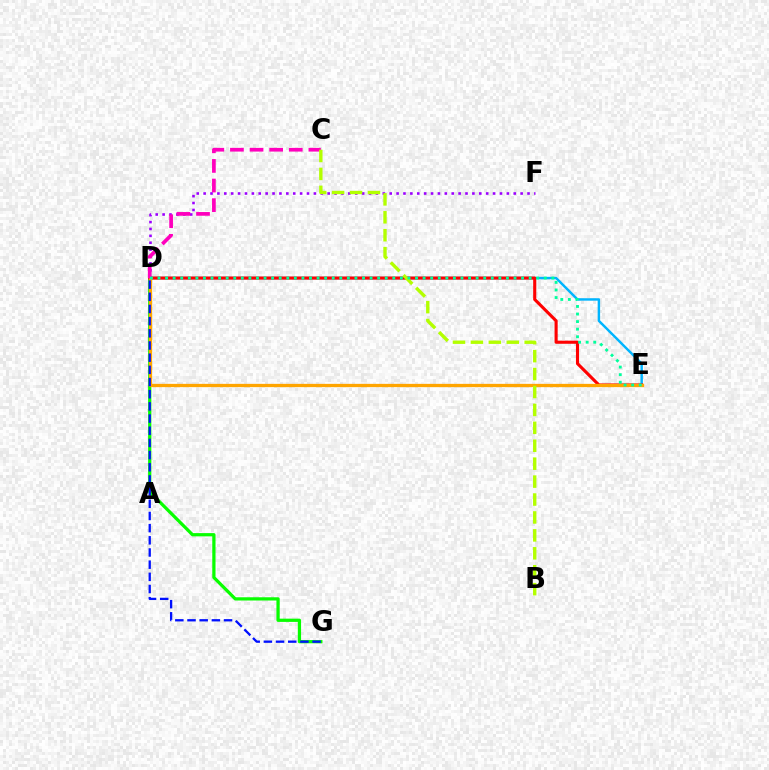{('D', 'G'): [{'color': '#08ff00', 'line_style': 'solid', 'thickness': 2.33}, {'color': '#0010ff', 'line_style': 'dashed', 'thickness': 1.65}], ('D', 'E'): [{'color': '#00b5ff', 'line_style': 'solid', 'thickness': 1.76}, {'color': '#ff0000', 'line_style': 'solid', 'thickness': 2.23}, {'color': '#ffa500', 'line_style': 'solid', 'thickness': 2.37}, {'color': '#00ff9d', 'line_style': 'dotted', 'thickness': 2.06}], ('D', 'F'): [{'color': '#9b00ff', 'line_style': 'dotted', 'thickness': 1.87}], ('C', 'D'): [{'color': '#ff00bd', 'line_style': 'dashed', 'thickness': 2.66}], ('B', 'C'): [{'color': '#b3ff00', 'line_style': 'dashed', 'thickness': 2.44}]}